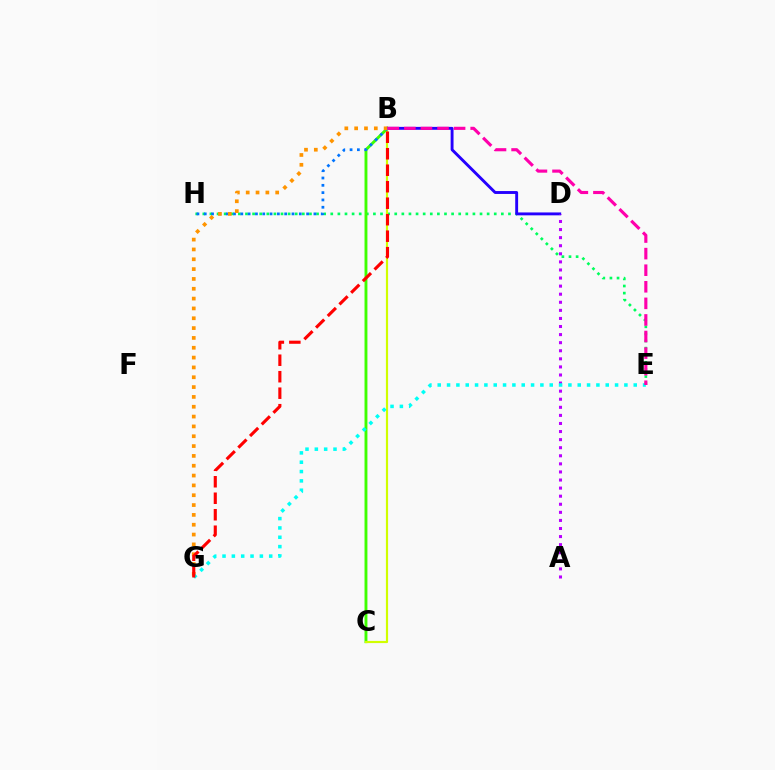{('E', 'H'): [{'color': '#00ff5c', 'line_style': 'dotted', 'thickness': 1.93}], ('B', 'C'): [{'color': '#3dff00', 'line_style': 'solid', 'thickness': 2.08}, {'color': '#d1ff00', 'line_style': 'solid', 'thickness': 1.56}], ('B', 'D'): [{'color': '#2500ff', 'line_style': 'solid', 'thickness': 2.08}], ('B', 'H'): [{'color': '#0074ff', 'line_style': 'dotted', 'thickness': 1.99}], ('B', 'G'): [{'color': '#ff9400', 'line_style': 'dotted', 'thickness': 2.67}, {'color': '#ff0000', 'line_style': 'dashed', 'thickness': 2.24}], ('A', 'D'): [{'color': '#b900ff', 'line_style': 'dotted', 'thickness': 2.2}], ('E', 'G'): [{'color': '#00fff6', 'line_style': 'dotted', 'thickness': 2.54}], ('B', 'E'): [{'color': '#ff00ac', 'line_style': 'dashed', 'thickness': 2.25}]}